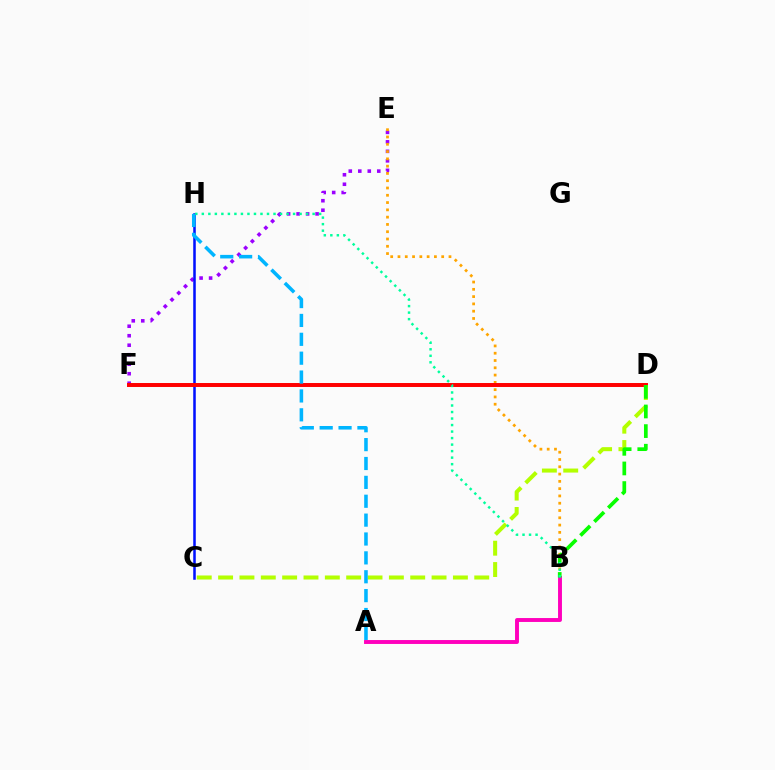{('E', 'F'): [{'color': '#9b00ff', 'line_style': 'dotted', 'thickness': 2.58}], ('B', 'E'): [{'color': '#ffa500', 'line_style': 'dotted', 'thickness': 1.98}], ('C', 'H'): [{'color': '#0010ff', 'line_style': 'solid', 'thickness': 1.83}], ('D', 'F'): [{'color': '#ff0000', 'line_style': 'solid', 'thickness': 2.85}], ('A', 'B'): [{'color': '#ff00bd', 'line_style': 'solid', 'thickness': 2.81}], ('C', 'D'): [{'color': '#b3ff00', 'line_style': 'dashed', 'thickness': 2.9}], ('B', 'D'): [{'color': '#08ff00', 'line_style': 'dashed', 'thickness': 2.67}], ('B', 'H'): [{'color': '#00ff9d', 'line_style': 'dotted', 'thickness': 1.77}], ('A', 'H'): [{'color': '#00b5ff', 'line_style': 'dashed', 'thickness': 2.56}]}